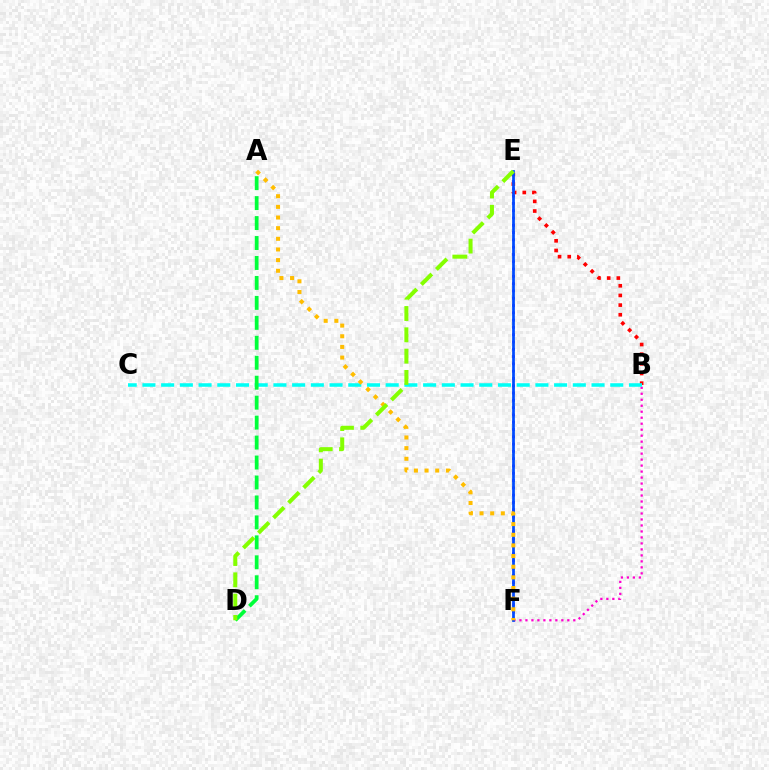{('B', 'E'): [{'color': '#ff0000', 'line_style': 'dotted', 'thickness': 2.62}], ('E', 'F'): [{'color': '#7200ff', 'line_style': 'dotted', 'thickness': 1.98}, {'color': '#004bff', 'line_style': 'solid', 'thickness': 1.97}], ('B', 'F'): [{'color': '#ff00cf', 'line_style': 'dotted', 'thickness': 1.63}], ('B', 'C'): [{'color': '#00fff6', 'line_style': 'dashed', 'thickness': 2.54}], ('A', 'D'): [{'color': '#00ff39', 'line_style': 'dashed', 'thickness': 2.71}], ('A', 'F'): [{'color': '#ffbd00', 'line_style': 'dotted', 'thickness': 2.89}], ('D', 'E'): [{'color': '#84ff00', 'line_style': 'dashed', 'thickness': 2.89}]}